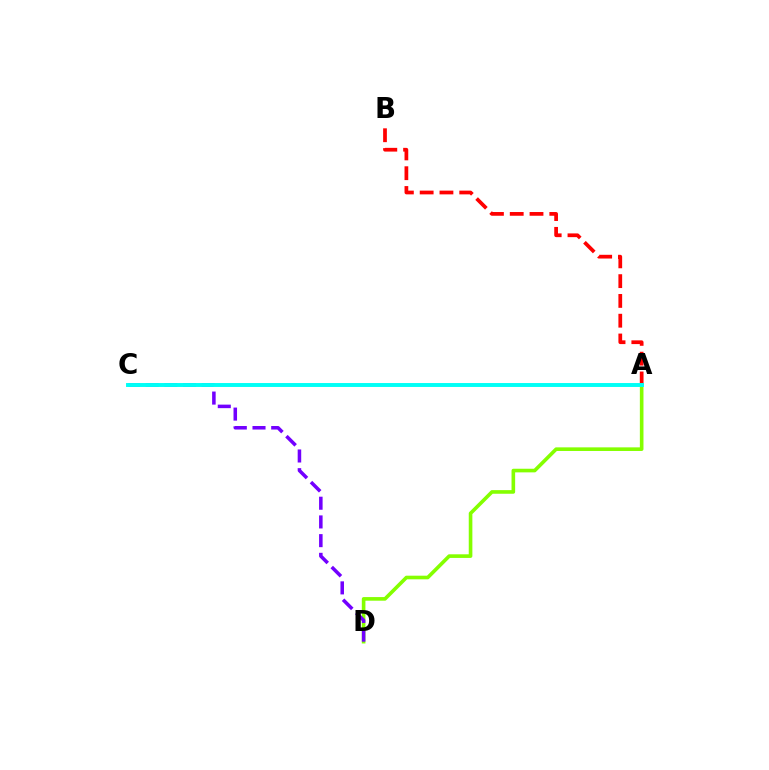{('A', 'B'): [{'color': '#ff0000', 'line_style': 'dashed', 'thickness': 2.69}], ('A', 'D'): [{'color': '#84ff00', 'line_style': 'solid', 'thickness': 2.61}], ('C', 'D'): [{'color': '#7200ff', 'line_style': 'dashed', 'thickness': 2.54}], ('A', 'C'): [{'color': '#00fff6', 'line_style': 'solid', 'thickness': 2.82}]}